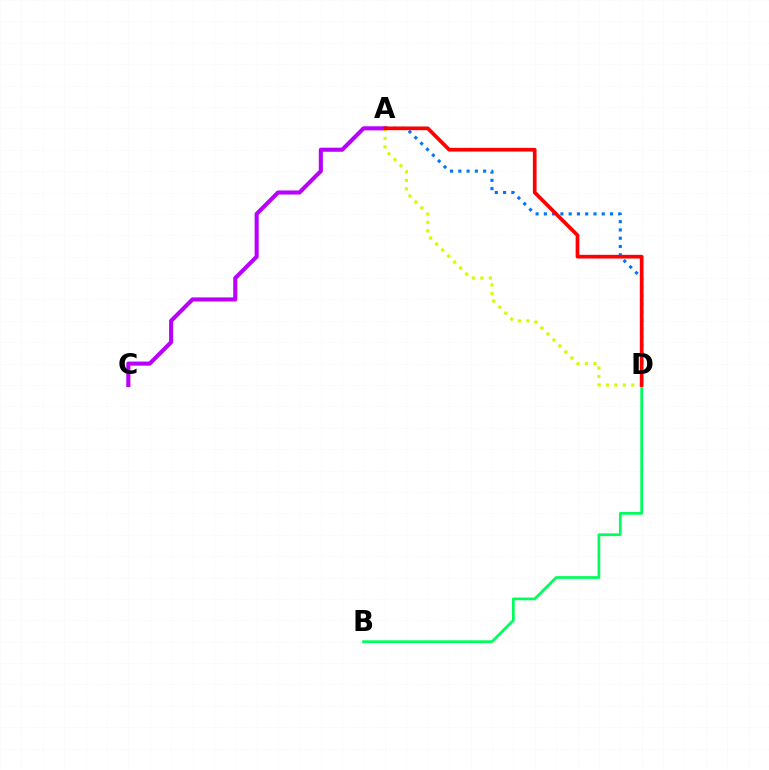{('B', 'D'): [{'color': '#00ff5c', 'line_style': 'solid', 'thickness': 1.97}], ('A', 'C'): [{'color': '#b900ff', 'line_style': 'solid', 'thickness': 2.94}], ('A', 'D'): [{'color': '#0074ff', 'line_style': 'dotted', 'thickness': 2.25}, {'color': '#d1ff00', 'line_style': 'dotted', 'thickness': 2.3}, {'color': '#ff0000', 'line_style': 'solid', 'thickness': 2.66}]}